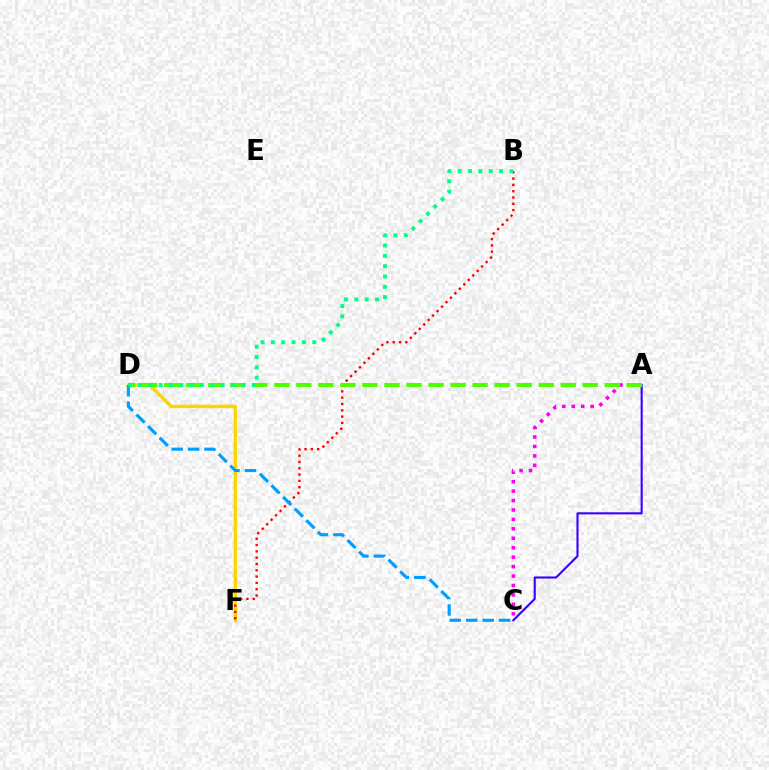{('A', 'C'): [{'color': '#ff00ed', 'line_style': 'dotted', 'thickness': 2.56}, {'color': '#3700ff', 'line_style': 'solid', 'thickness': 1.51}], ('D', 'F'): [{'color': '#ffd500', 'line_style': 'solid', 'thickness': 2.46}], ('B', 'F'): [{'color': '#ff0000', 'line_style': 'dotted', 'thickness': 1.71}], ('A', 'D'): [{'color': '#4fff00', 'line_style': 'dashed', 'thickness': 2.99}], ('C', 'D'): [{'color': '#009eff', 'line_style': 'dashed', 'thickness': 2.23}], ('B', 'D'): [{'color': '#00ff86', 'line_style': 'dotted', 'thickness': 2.81}]}